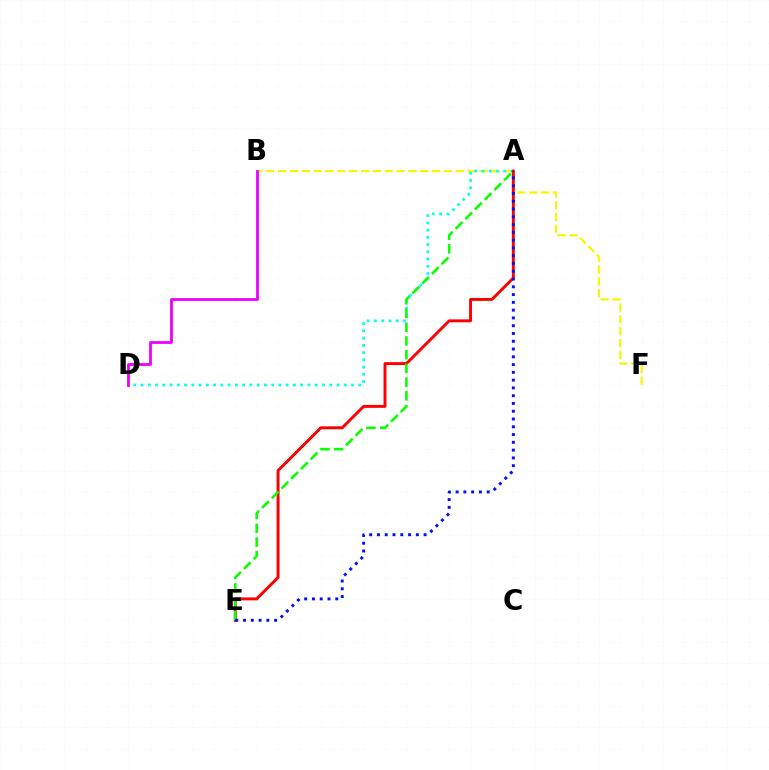{('B', 'F'): [{'color': '#fcf500', 'line_style': 'dashed', 'thickness': 1.61}], ('A', 'D'): [{'color': '#00fff6', 'line_style': 'dotted', 'thickness': 1.97}], ('A', 'E'): [{'color': '#ff0000', 'line_style': 'solid', 'thickness': 2.12}, {'color': '#08ff00', 'line_style': 'dashed', 'thickness': 1.86}, {'color': '#0010ff', 'line_style': 'dotted', 'thickness': 2.11}], ('B', 'D'): [{'color': '#ee00ff', 'line_style': 'solid', 'thickness': 2.01}]}